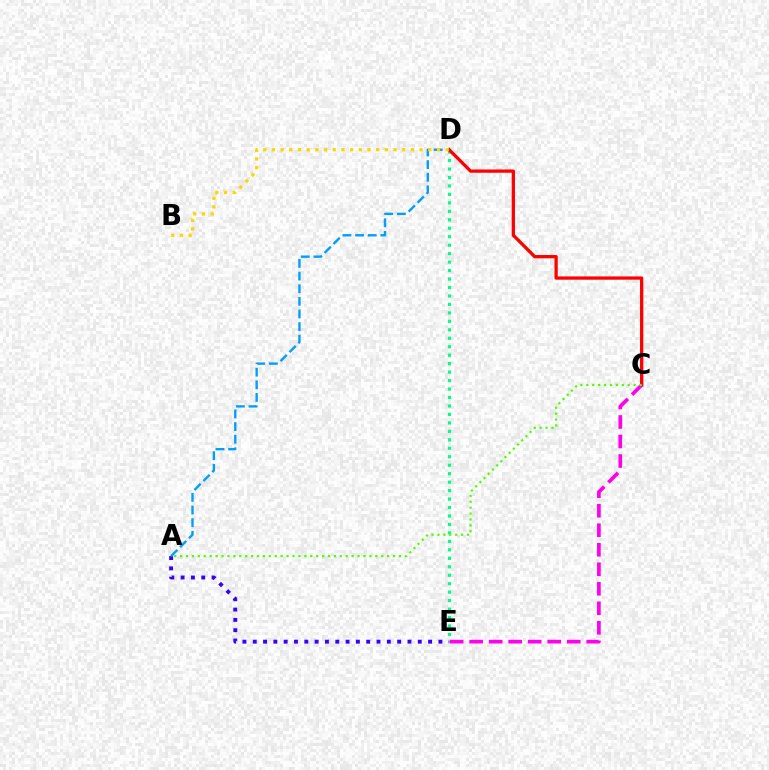{('D', 'E'): [{'color': '#00ff86', 'line_style': 'dotted', 'thickness': 2.3}], ('C', 'D'): [{'color': '#ff0000', 'line_style': 'solid', 'thickness': 2.36}], ('A', 'E'): [{'color': '#3700ff', 'line_style': 'dotted', 'thickness': 2.8}], ('C', 'E'): [{'color': '#ff00ed', 'line_style': 'dashed', 'thickness': 2.65}], ('A', 'C'): [{'color': '#4fff00', 'line_style': 'dotted', 'thickness': 1.61}], ('A', 'D'): [{'color': '#009eff', 'line_style': 'dashed', 'thickness': 1.72}], ('B', 'D'): [{'color': '#ffd500', 'line_style': 'dotted', 'thickness': 2.36}]}